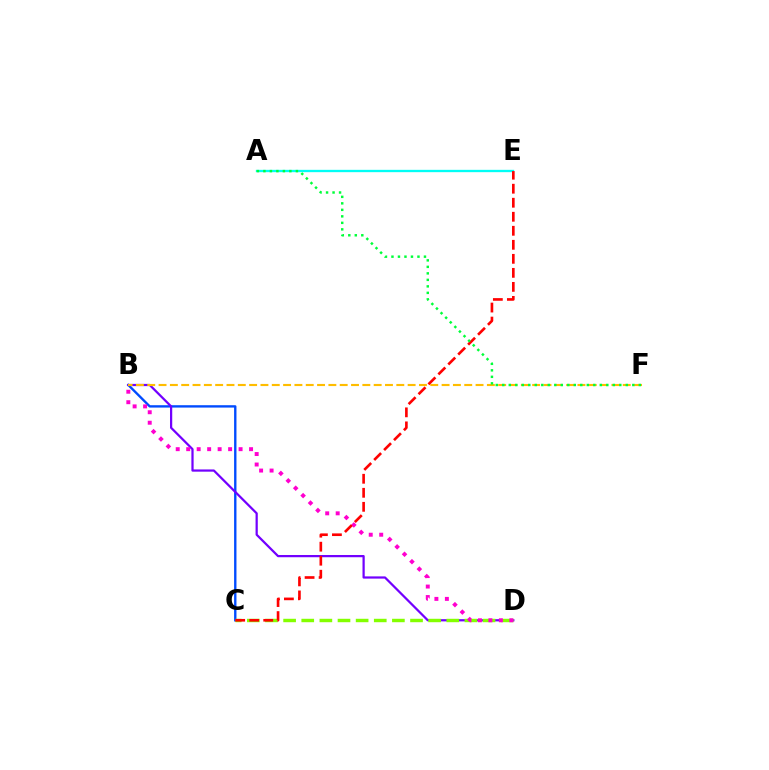{('A', 'E'): [{'color': '#00fff6', 'line_style': 'solid', 'thickness': 1.67}], ('B', 'C'): [{'color': '#004bff', 'line_style': 'solid', 'thickness': 1.7}], ('B', 'D'): [{'color': '#7200ff', 'line_style': 'solid', 'thickness': 1.6}, {'color': '#ff00cf', 'line_style': 'dotted', 'thickness': 2.85}], ('C', 'D'): [{'color': '#84ff00', 'line_style': 'dashed', 'thickness': 2.46}], ('B', 'F'): [{'color': '#ffbd00', 'line_style': 'dashed', 'thickness': 1.54}], ('C', 'E'): [{'color': '#ff0000', 'line_style': 'dashed', 'thickness': 1.91}], ('A', 'F'): [{'color': '#00ff39', 'line_style': 'dotted', 'thickness': 1.77}]}